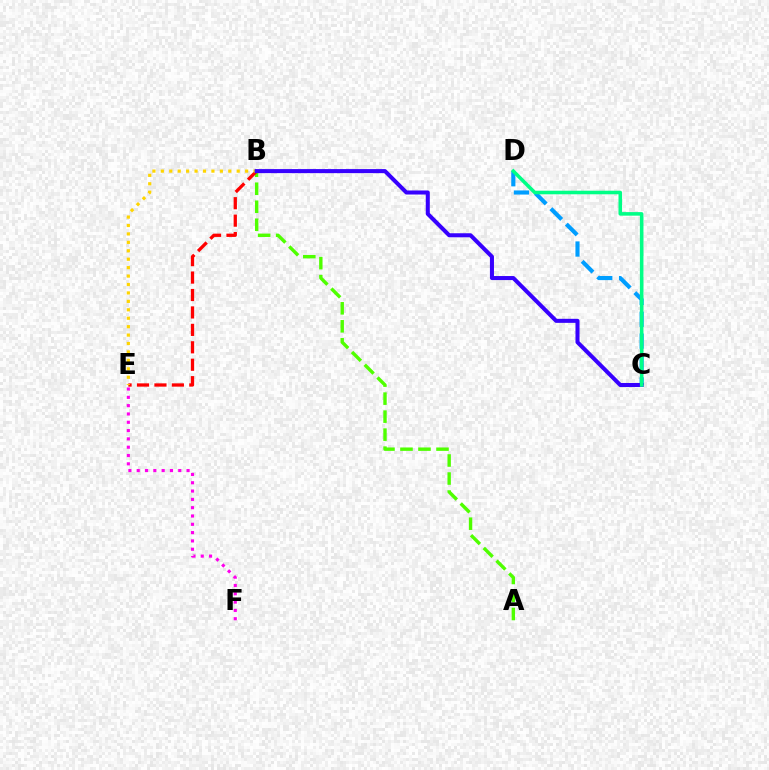{('A', 'B'): [{'color': '#4fff00', 'line_style': 'dashed', 'thickness': 2.45}], ('E', 'F'): [{'color': '#ff00ed', 'line_style': 'dotted', 'thickness': 2.26}], ('C', 'D'): [{'color': '#009eff', 'line_style': 'dashed', 'thickness': 2.97}, {'color': '#00ff86', 'line_style': 'solid', 'thickness': 2.56}], ('B', 'E'): [{'color': '#ff0000', 'line_style': 'dashed', 'thickness': 2.37}, {'color': '#ffd500', 'line_style': 'dotted', 'thickness': 2.29}], ('B', 'C'): [{'color': '#3700ff', 'line_style': 'solid', 'thickness': 2.91}]}